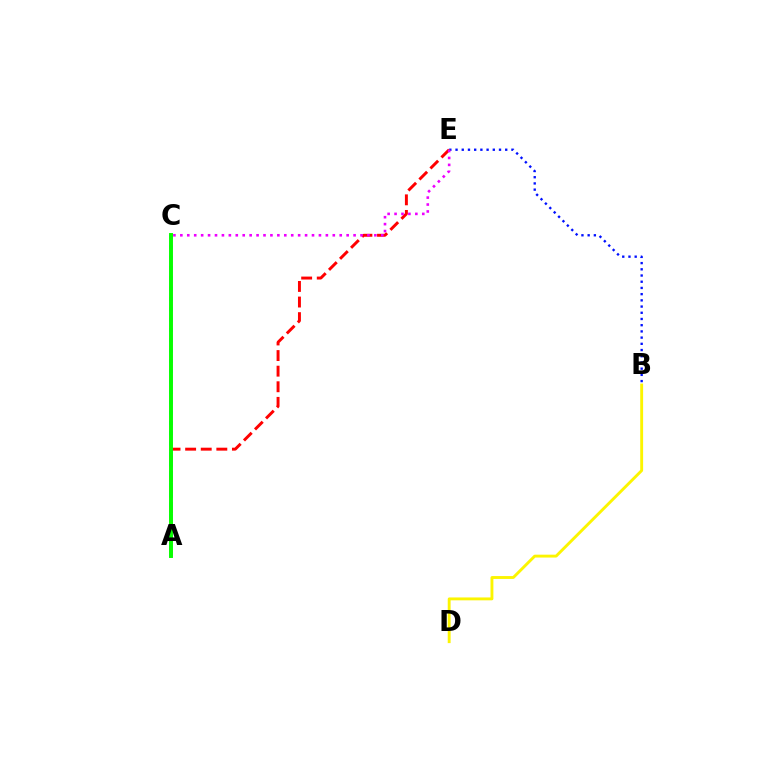{('B', 'D'): [{'color': '#fcf500', 'line_style': 'solid', 'thickness': 2.07}], ('B', 'E'): [{'color': '#0010ff', 'line_style': 'dotted', 'thickness': 1.69}], ('A', 'E'): [{'color': '#ff0000', 'line_style': 'dashed', 'thickness': 2.12}], ('C', 'E'): [{'color': '#ee00ff', 'line_style': 'dotted', 'thickness': 1.88}], ('A', 'C'): [{'color': '#00fff6', 'line_style': 'dotted', 'thickness': 2.81}, {'color': '#08ff00', 'line_style': 'solid', 'thickness': 2.83}]}